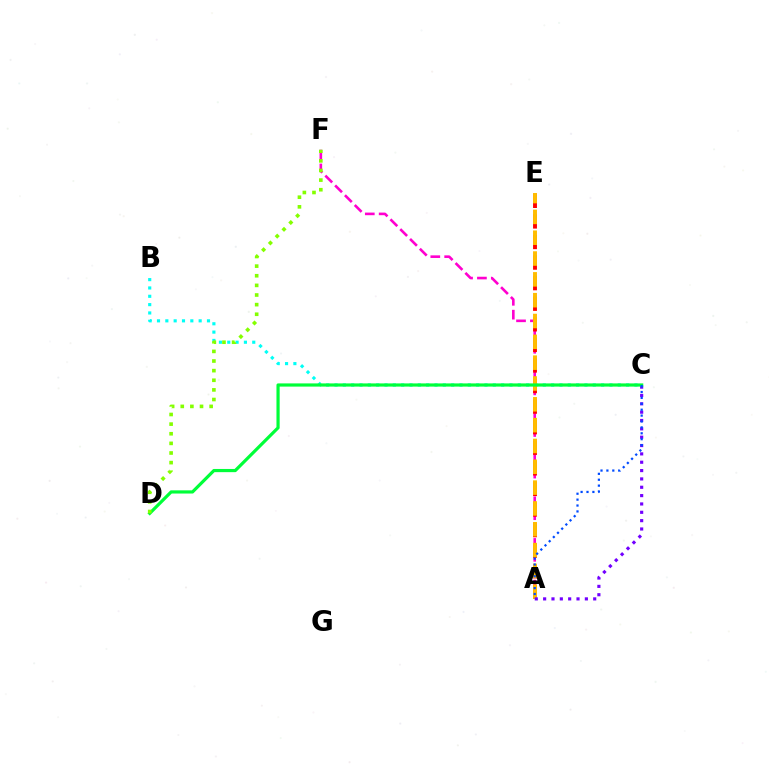{('A', 'F'): [{'color': '#ff00cf', 'line_style': 'dashed', 'thickness': 1.88}], ('B', 'C'): [{'color': '#00fff6', 'line_style': 'dotted', 'thickness': 2.26}], ('A', 'E'): [{'color': '#ff0000', 'line_style': 'dashed', 'thickness': 2.8}, {'color': '#ffbd00', 'line_style': 'dashed', 'thickness': 2.83}], ('A', 'C'): [{'color': '#7200ff', 'line_style': 'dotted', 'thickness': 2.27}, {'color': '#004bff', 'line_style': 'dotted', 'thickness': 1.6}], ('C', 'D'): [{'color': '#00ff39', 'line_style': 'solid', 'thickness': 2.3}], ('D', 'F'): [{'color': '#84ff00', 'line_style': 'dotted', 'thickness': 2.62}]}